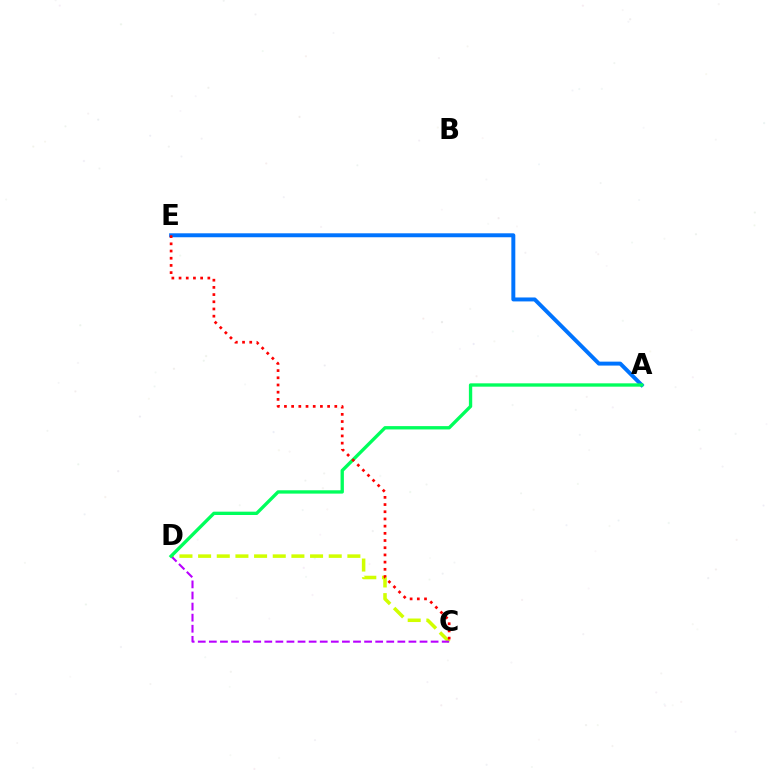{('C', 'D'): [{'color': '#d1ff00', 'line_style': 'dashed', 'thickness': 2.53}, {'color': '#b900ff', 'line_style': 'dashed', 'thickness': 1.51}], ('A', 'E'): [{'color': '#0074ff', 'line_style': 'solid', 'thickness': 2.85}], ('A', 'D'): [{'color': '#00ff5c', 'line_style': 'solid', 'thickness': 2.4}], ('C', 'E'): [{'color': '#ff0000', 'line_style': 'dotted', 'thickness': 1.95}]}